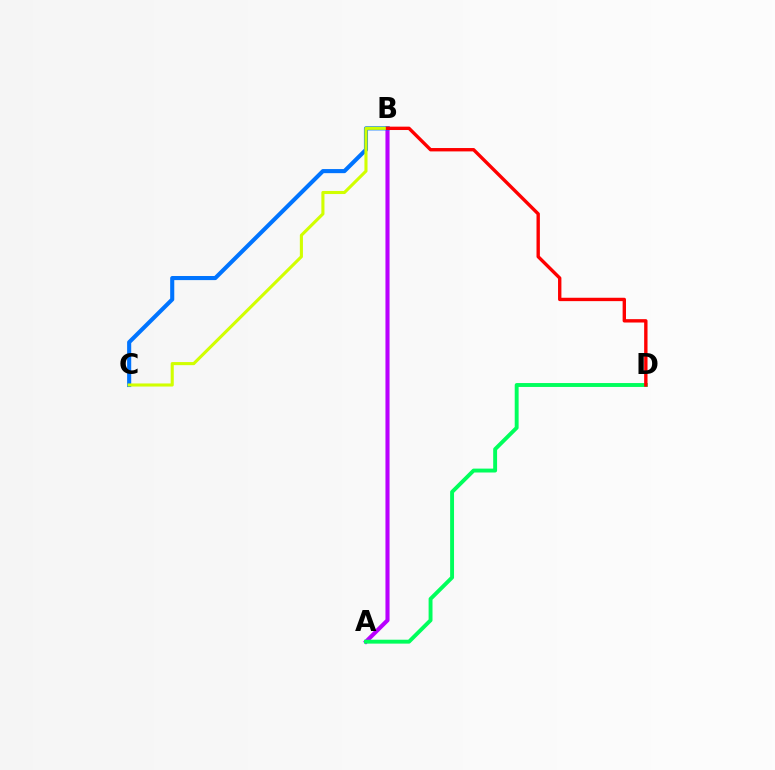{('A', 'B'): [{'color': '#b900ff', 'line_style': 'solid', 'thickness': 2.94}], ('B', 'C'): [{'color': '#0074ff', 'line_style': 'solid', 'thickness': 2.95}, {'color': '#d1ff00', 'line_style': 'solid', 'thickness': 2.22}], ('A', 'D'): [{'color': '#00ff5c', 'line_style': 'solid', 'thickness': 2.81}], ('B', 'D'): [{'color': '#ff0000', 'line_style': 'solid', 'thickness': 2.43}]}